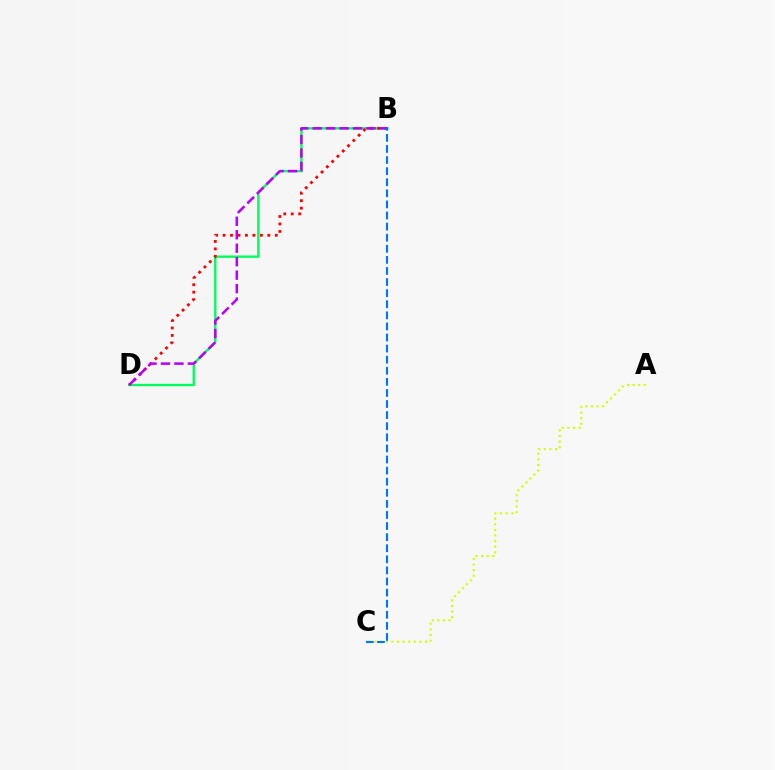{('B', 'D'): [{'color': '#00ff5c', 'line_style': 'solid', 'thickness': 1.69}, {'color': '#ff0000', 'line_style': 'dotted', 'thickness': 2.03}, {'color': '#b900ff', 'line_style': 'dashed', 'thickness': 1.83}], ('A', 'C'): [{'color': '#d1ff00', 'line_style': 'dotted', 'thickness': 1.52}], ('B', 'C'): [{'color': '#0074ff', 'line_style': 'dashed', 'thickness': 1.51}]}